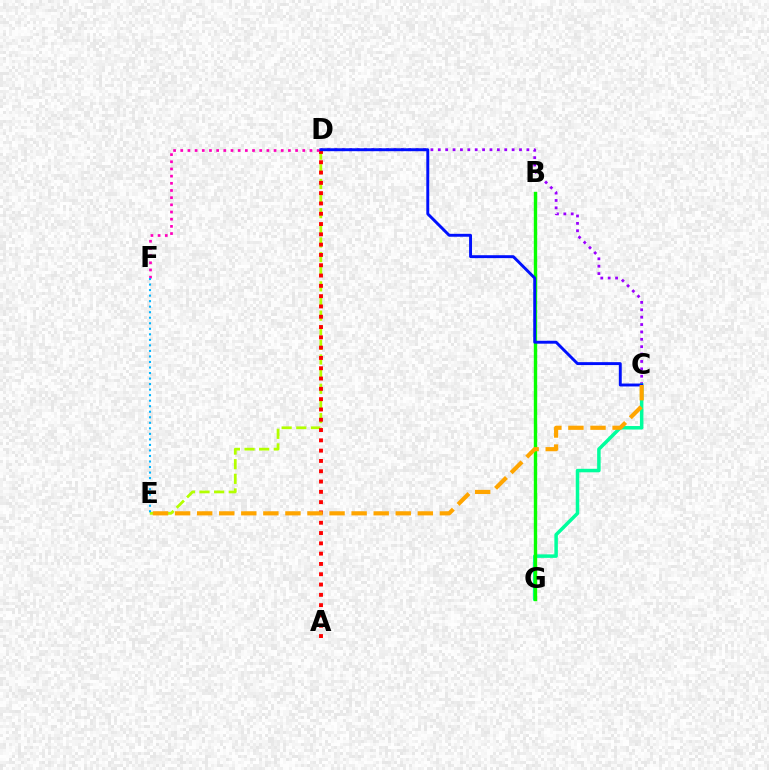{('C', 'D'): [{'color': '#9b00ff', 'line_style': 'dotted', 'thickness': 2.01}, {'color': '#0010ff', 'line_style': 'solid', 'thickness': 2.1}], ('C', 'G'): [{'color': '#00ff9d', 'line_style': 'solid', 'thickness': 2.52}], ('D', 'E'): [{'color': '#b3ff00', 'line_style': 'dashed', 'thickness': 1.99}], ('A', 'D'): [{'color': '#ff0000', 'line_style': 'dotted', 'thickness': 2.8}], ('B', 'G'): [{'color': '#08ff00', 'line_style': 'solid', 'thickness': 2.43}], ('D', 'F'): [{'color': '#ff00bd', 'line_style': 'dotted', 'thickness': 1.95}], ('E', 'F'): [{'color': '#00b5ff', 'line_style': 'dotted', 'thickness': 1.5}], ('C', 'E'): [{'color': '#ffa500', 'line_style': 'dashed', 'thickness': 3.0}]}